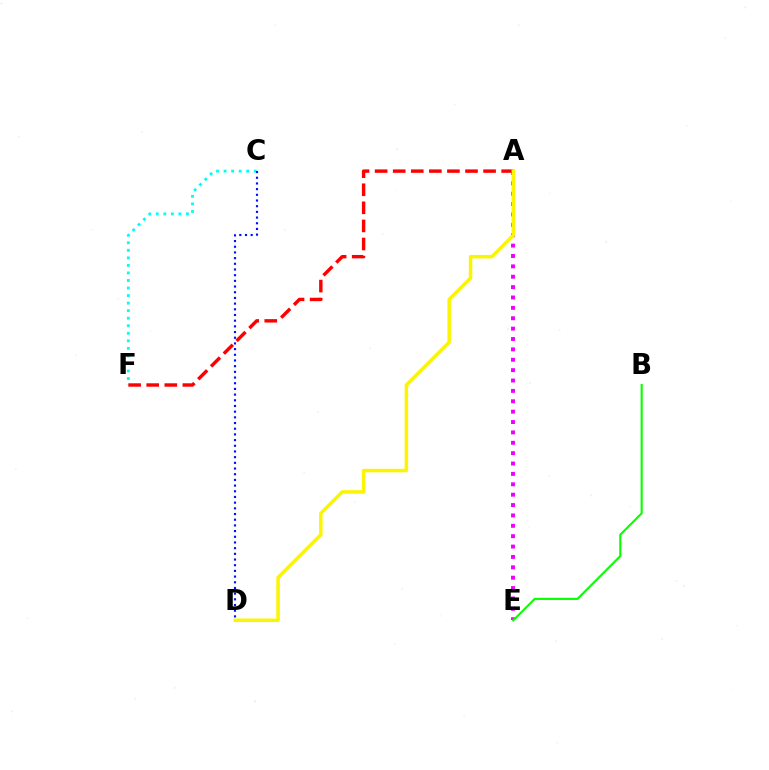{('C', 'F'): [{'color': '#00fff6', 'line_style': 'dotted', 'thickness': 2.05}], ('A', 'E'): [{'color': '#ee00ff', 'line_style': 'dotted', 'thickness': 2.82}], ('A', 'F'): [{'color': '#ff0000', 'line_style': 'dashed', 'thickness': 2.46}], ('C', 'D'): [{'color': '#0010ff', 'line_style': 'dotted', 'thickness': 1.55}], ('B', 'E'): [{'color': '#08ff00', 'line_style': 'solid', 'thickness': 1.52}], ('A', 'D'): [{'color': '#fcf500', 'line_style': 'solid', 'thickness': 2.52}]}